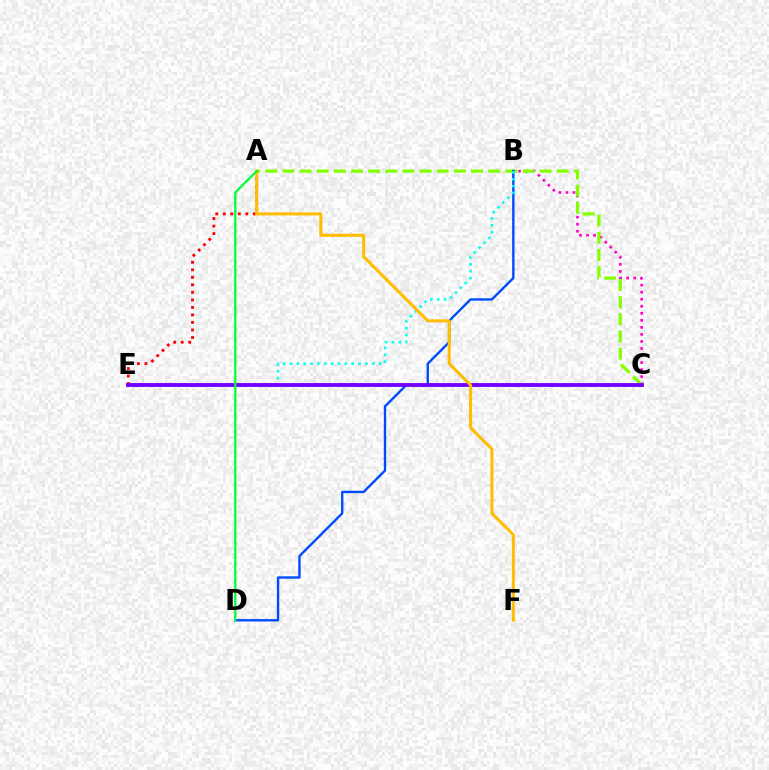{('B', 'C'): [{'color': '#ff00cf', 'line_style': 'dotted', 'thickness': 1.91}], ('A', 'C'): [{'color': '#84ff00', 'line_style': 'dashed', 'thickness': 2.33}], ('A', 'E'): [{'color': '#ff0000', 'line_style': 'dotted', 'thickness': 2.04}], ('B', 'D'): [{'color': '#004bff', 'line_style': 'solid', 'thickness': 1.72}], ('B', 'E'): [{'color': '#00fff6', 'line_style': 'dotted', 'thickness': 1.86}], ('C', 'E'): [{'color': '#7200ff', 'line_style': 'solid', 'thickness': 2.77}], ('A', 'F'): [{'color': '#ffbd00', 'line_style': 'solid', 'thickness': 2.18}], ('A', 'D'): [{'color': '#00ff39', 'line_style': 'solid', 'thickness': 1.63}]}